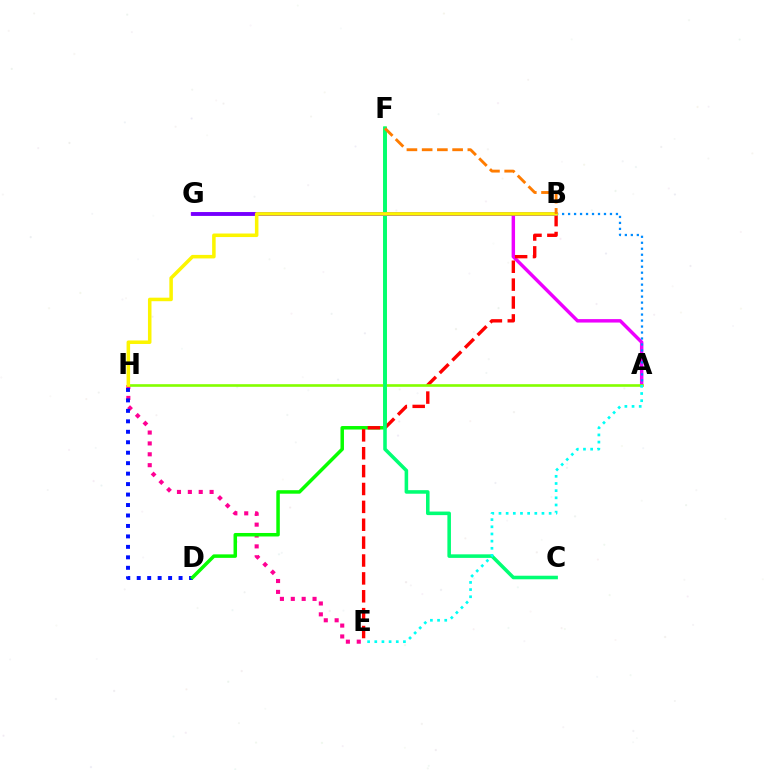{('E', 'H'): [{'color': '#ff0094', 'line_style': 'dotted', 'thickness': 2.95}], ('D', 'H'): [{'color': '#0010ff', 'line_style': 'dotted', 'thickness': 2.84}], ('A', 'G'): [{'color': '#ee00ff', 'line_style': 'solid', 'thickness': 2.48}], ('D', 'F'): [{'color': '#08ff00', 'line_style': 'solid', 'thickness': 2.52}], ('B', 'E'): [{'color': '#ff0000', 'line_style': 'dashed', 'thickness': 2.43}], ('A', 'B'): [{'color': '#008cff', 'line_style': 'dotted', 'thickness': 1.63}], ('A', 'H'): [{'color': '#84ff00', 'line_style': 'solid', 'thickness': 1.9}], ('C', 'F'): [{'color': '#00ff74', 'line_style': 'solid', 'thickness': 2.56}], ('B', 'G'): [{'color': '#7200ff', 'line_style': 'solid', 'thickness': 2.69}], ('B', 'H'): [{'color': '#fcf500', 'line_style': 'solid', 'thickness': 2.54}], ('A', 'E'): [{'color': '#00fff6', 'line_style': 'dotted', 'thickness': 1.95}], ('B', 'F'): [{'color': '#ff7c00', 'line_style': 'dashed', 'thickness': 2.07}]}